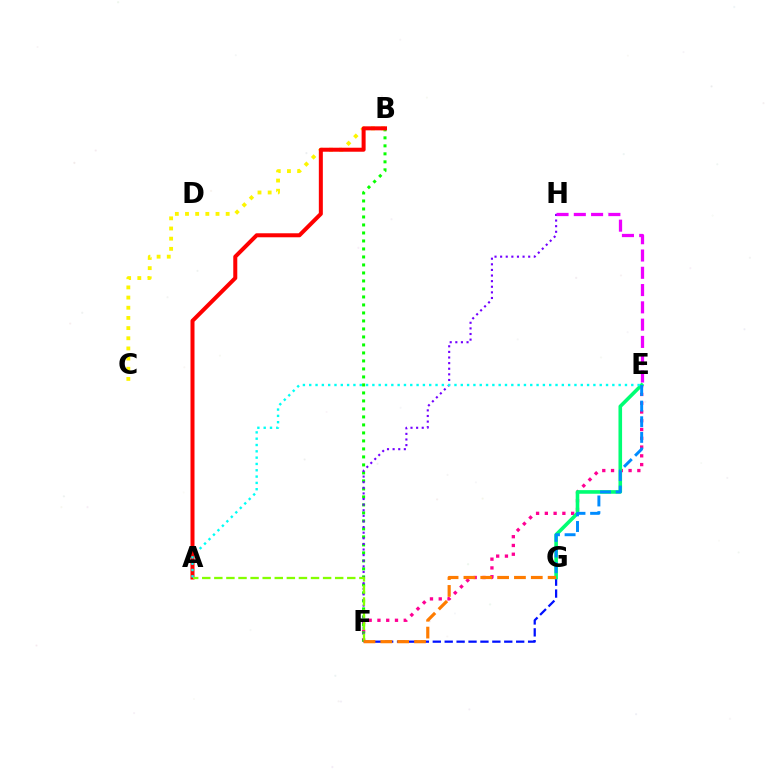{('E', 'F'): [{'color': '#ff0094', 'line_style': 'dotted', 'thickness': 2.38}], ('B', 'F'): [{'color': '#08ff00', 'line_style': 'dotted', 'thickness': 2.17}], ('B', 'C'): [{'color': '#fcf500', 'line_style': 'dotted', 'thickness': 2.76}], ('F', 'H'): [{'color': '#7200ff', 'line_style': 'dotted', 'thickness': 1.52}], ('A', 'B'): [{'color': '#ff0000', 'line_style': 'solid', 'thickness': 2.89}], ('A', 'F'): [{'color': '#84ff00', 'line_style': 'dashed', 'thickness': 1.64}], ('F', 'G'): [{'color': '#0010ff', 'line_style': 'dashed', 'thickness': 1.62}, {'color': '#ff7c00', 'line_style': 'dashed', 'thickness': 2.29}], ('E', 'G'): [{'color': '#00ff74', 'line_style': 'solid', 'thickness': 2.6}, {'color': '#008cff', 'line_style': 'dashed', 'thickness': 2.12}], ('A', 'E'): [{'color': '#00fff6', 'line_style': 'dotted', 'thickness': 1.72}], ('E', 'H'): [{'color': '#ee00ff', 'line_style': 'dashed', 'thickness': 2.35}]}